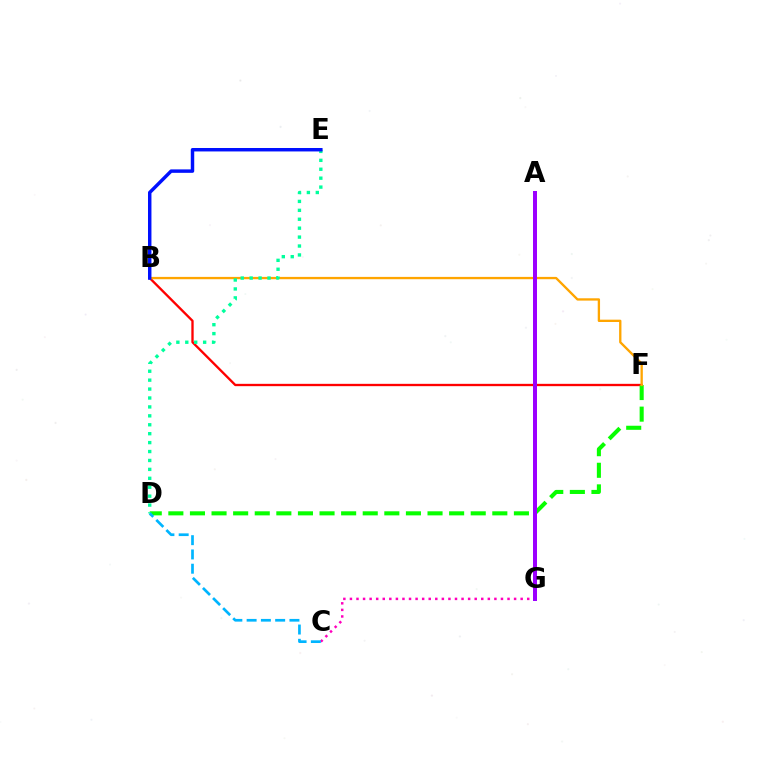{('B', 'F'): [{'color': '#ff0000', 'line_style': 'solid', 'thickness': 1.68}, {'color': '#ffa500', 'line_style': 'solid', 'thickness': 1.67}], ('D', 'F'): [{'color': '#08ff00', 'line_style': 'dashed', 'thickness': 2.93}], ('D', 'E'): [{'color': '#00ff9d', 'line_style': 'dotted', 'thickness': 2.42}], ('A', 'G'): [{'color': '#b3ff00', 'line_style': 'dotted', 'thickness': 2.57}, {'color': '#9b00ff', 'line_style': 'solid', 'thickness': 2.88}], ('C', 'G'): [{'color': '#ff00bd', 'line_style': 'dotted', 'thickness': 1.78}], ('B', 'E'): [{'color': '#0010ff', 'line_style': 'solid', 'thickness': 2.48}], ('C', 'D'): [{'color': '#00b5ff', 'line_style': 'dashed', 'thickness': 1.94}]}